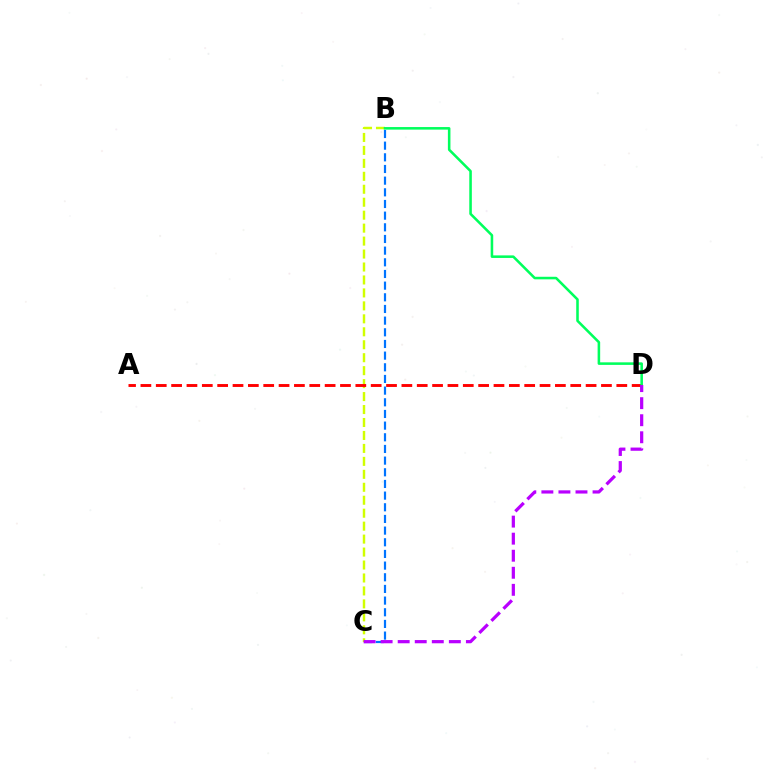{('B', 'C'): [{'color': '#0074ff', 'line_style': 'dashed', 'thickness': 1.58}, {'color': '#d1ff00', 'line_style': 'dashed', 'thickness': 1.76}], ('A', 'D'): [{'color': '#ff0000', 'line_style': 'dashed', 'thickness': 2.09}], ('B', 'D'): [{'color': '#00ff5c', 'line_style': 'solid', 'thickness': 1.84}], ('C', 'D'): [{'color': '#b900ff', 'line_style': 'dashed', 'thickness': 2.32}]}